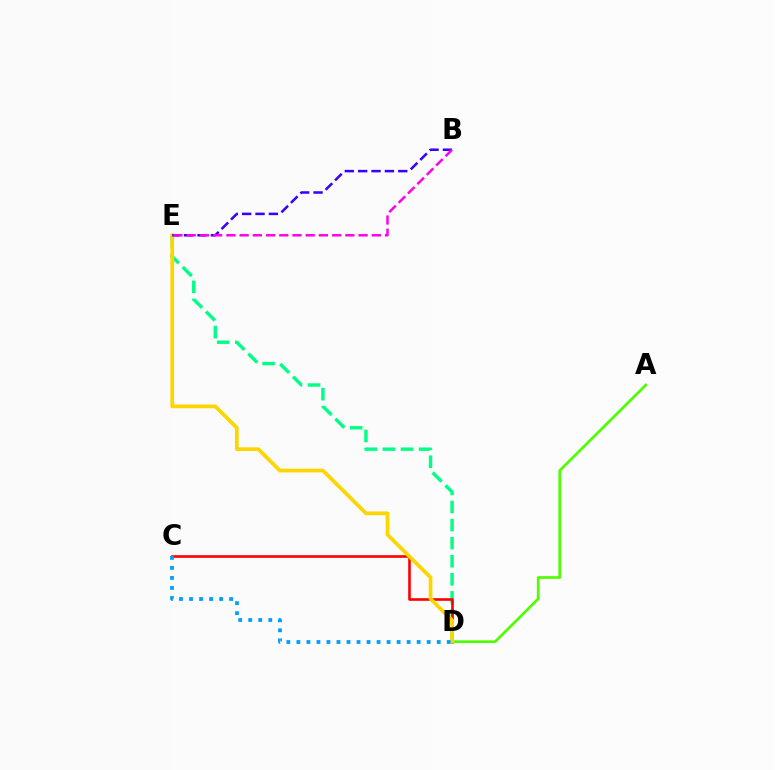{('D', 'E'): [{'color': '#00ff86', 'line_style': 'dashed', 'thickness': 2.45}, {'color': '#ffd500', 'line_style': 'solid', 'thickness': 2.69}], ('C', 'D'): [{'color': '#ff0000', 'line_style': 'solid', 'thickness': 1.89}, {'color': '#009eff', 'line_style': 'dotted', 'thickness': 2.72}], ('A', 'D'): [{'color': '#4fff00', 'line_style': 'solid', 'thickness': 1.94}], ('B', 'E'): [{'color': '#3700ff', 'line_style': 'dashed', 'thickness': 1.82}, {'color': '#ff00ed', 'line_style': 'dashed', 'thickness': 1.8}]}